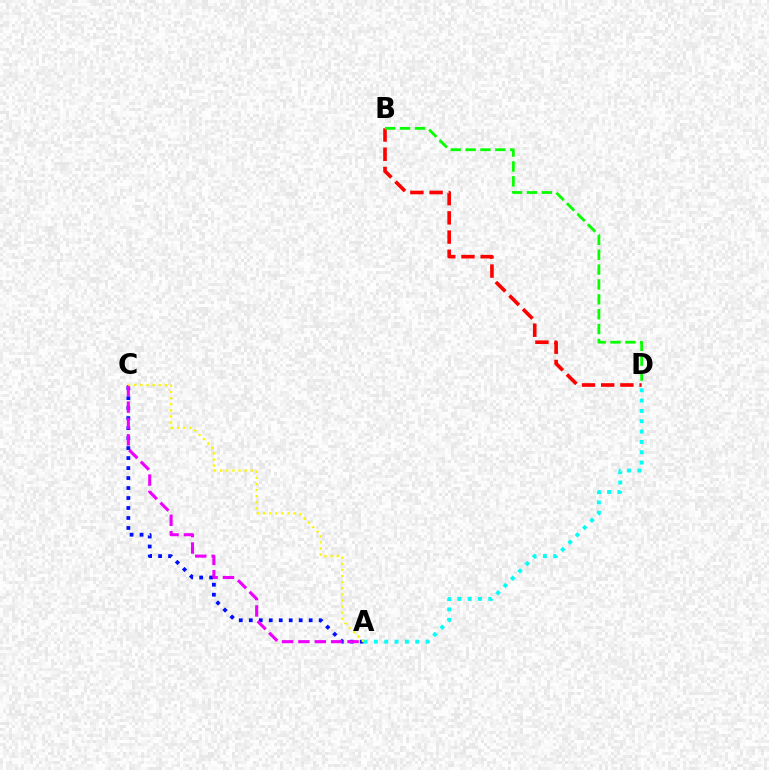{('B', 'D'): [{'color': '#ff0000', 'line_style': 'dashed', 'thickness': 2.61}, {'color': '#08ff00', 'line_style': 'dashed', 'thickness': 2.02}], ('A', 'C'): [{'color': '#0010ff', 'line_style': 'dotted', 'thickness': 2.71}, {'color': '#ee00ff', 'line_style': 'dashed', 'thickness': 2.22}, {'color': '#fcf500', 'line_style': 'dotted', 'thickness': 1.66}], ('A', 'D'): [{'color': '#00fff6', 'line_style': 'dotted', 'thickness': 2.81}]}